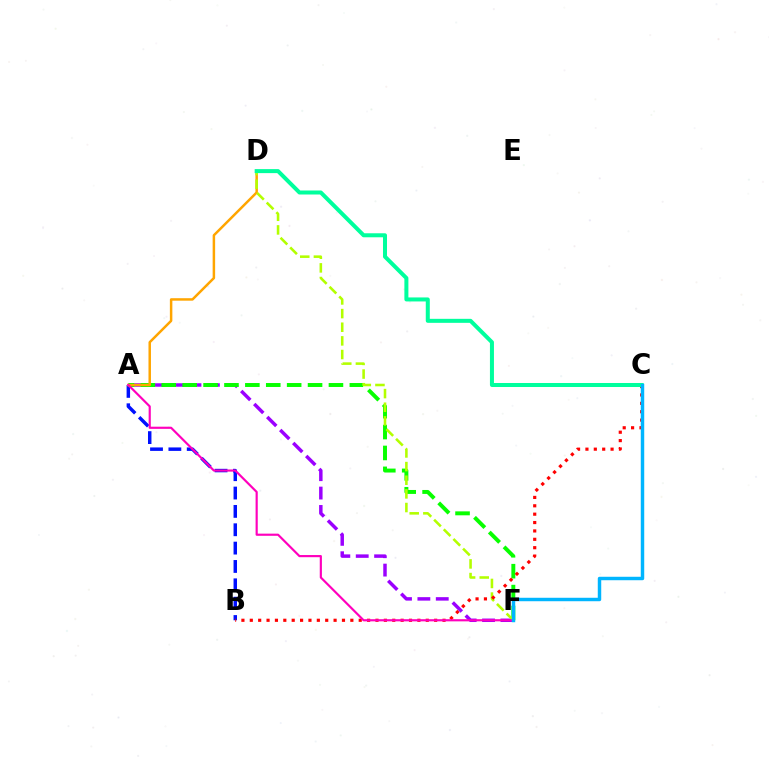{('A', 'F'): [{'color': '#9b00ff', 'line_style': 'dashed', 'thickness': 2.5}, {'color': '#08ff00', 'line_style': 'dashed', 'thickness': 2.84}, {'color': '#ff00bd', 'line_style': 'solid', 'thickness': 1.56}], ('A', 'B'): [{'color': '#0010ff', 'line_style': 'dashed', 'thickness': 2.49}], ('A', 'D'): [{'color': '#ffa500', 'line_style': 'solid', 'thickness': 1.79}], ('D', 'F'): [{'color': '#b3ff00', 'line_style': 'dashed', 'thickness': 1.85}], ('B', 'C'): [{'color': '#ff0000', 'line_style': 'dotted', 'thickness': 2.28}], ('C', 'D'): [{'color': '#00ff9d', 'line_style': 'solid', 'thickness': 2.89}], ('C', 'F'): [{'color': '#00b5ff', 'line_style': 'solid', 'thickness': 2.49}]}